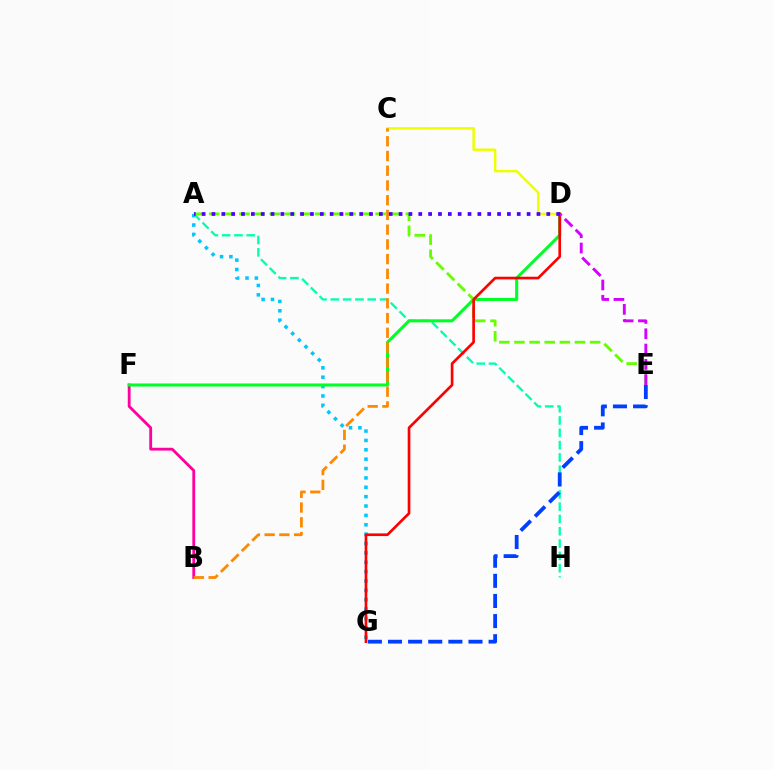{('A', 'G'): [{'color': '#00c7ff', 'line_style': 'dotted', 'thickness': 2.55}], ('A', 'H'): [{'color': '#00ffaf', 'line_style': 'dashed', 'thickness': 1.67}], ('B', 'F'): [{'color': '#ff00a0', 'line_style': 'solid', 'thickness': 2.03}], ('E', 'G'): [{'color': '#003fff', 'line_style': 'dashed', 'thickness': 2.73}], ('D', 'F'): [{'color': '#00ff27', 'line_style': 'solid', 'thickness': 2.2}], ('C', 'D'): [{'color': '#eeff00', 'line_style': 'solid', 'thickness': 1.77}], ('A', 'E'): [{'color': '#66ff00', 'line_style': 'dashed', 'thickness': 2.06}], ('D', 'G'): [{'color': '#ff0000', 'line_style': 'solid', 'thickness': 1.92}], ('B', 'C'): [{'color': '#ff8800', 'line_style': 'dashed', 'thickness': 2.0}], ('D', 'E'): [{'color': '#d600ff', 'line_style': 'dashed', 'thickness': 2.08}], ('A', 'D'): [{'color': '#4f00ff', 'line_style': 'dotted', 'thickness': 2.68}]}